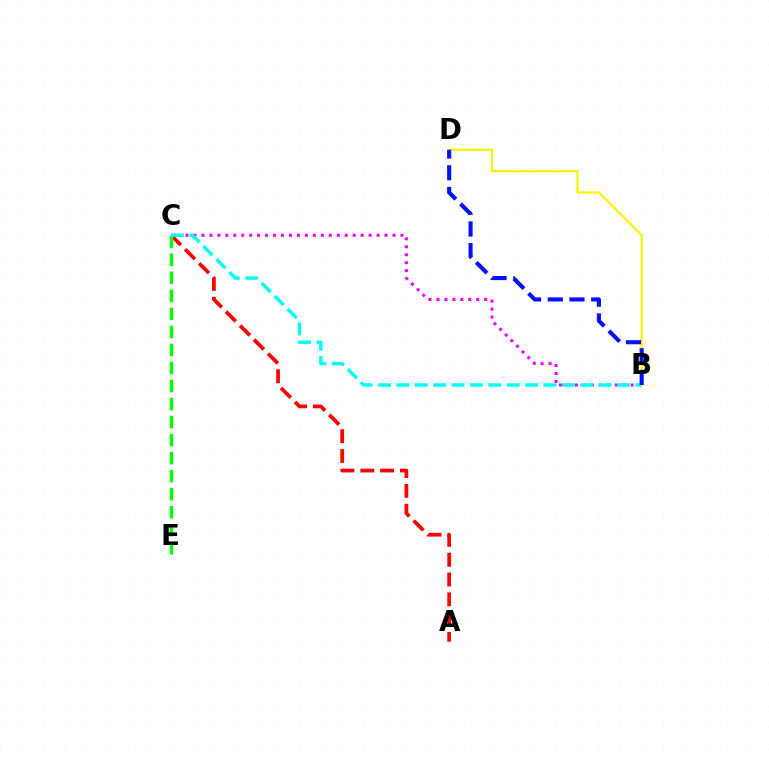{('B', 'C'): [{'color': '#ee00ff', 'line_style': 'dotted', 'thickness': 2.16}, {'color': '#00fff6', 'line_style': 'dashed', 'thickness': 2.5}], ('A', 'C'): [{'color': '#ff0000', 'line_style': 'dashed', 'thickness': 2.69}], ('C', 'E'): [{'color': '#08ff00', 'line_style': 'dashed', 'thickness': 2.45}], ('B', 'D'): [{'color': '#fcf500', 'line_style': 'solid', 'thickness': 1.58}, {'color': '#0010ff', 'line_style': 'dashed', 'thickness': 2.95}]}